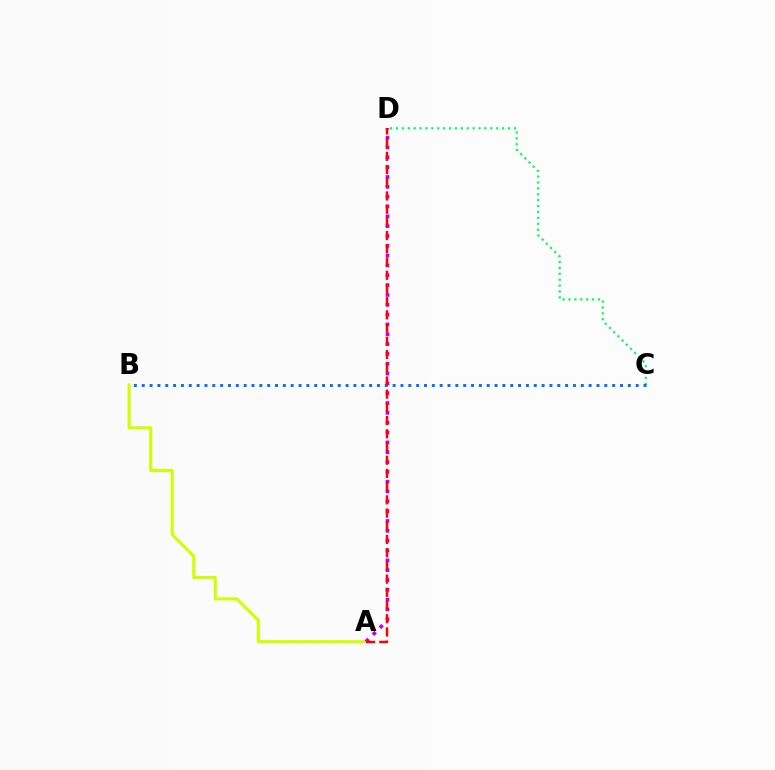{('C', 'D'): [{'color': '#00ff5c', 'line_style': 'dotted', 'thickness': 1.6}], ('B', 'C'): [{'color': '#0074ff', 'line_style': 'dotted', 'thickness': 2.13}], ('A', 'B'): [{'color': '#d1ff00', 'line_style': 'solid', 'thickness': 2.2}], ('A', 'D'): [{'color': '#b900ff', 'line_style': 'dotted', 'thickness': 2.67}, {'color': '#ff0000', 'line_style': 'dashed', 'thickness': 1.79}]}